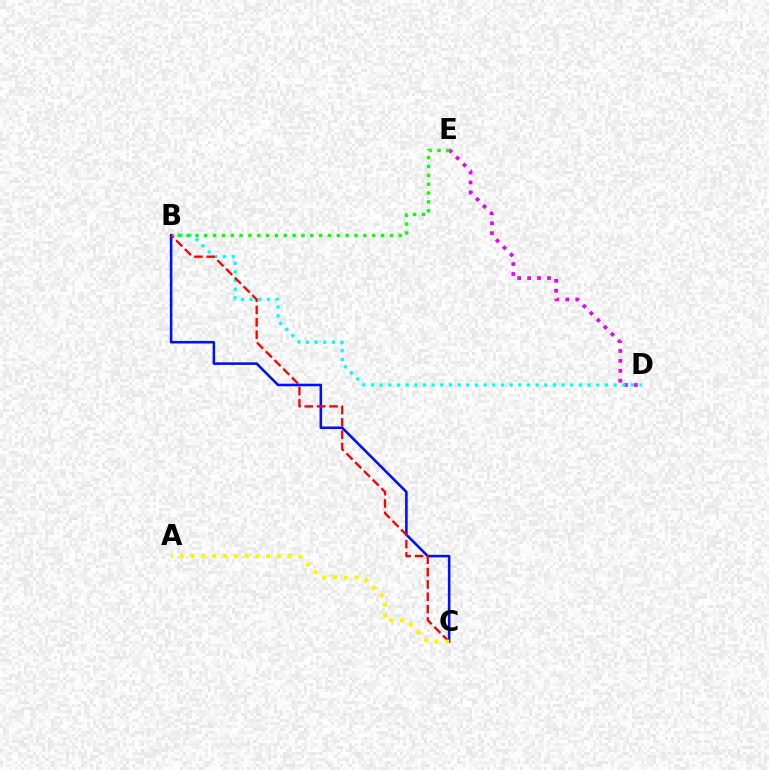{('D', 'E'): [{'color': '#ee00ff', 'line_style': 'dotted', 'thickness': 2.7}], ('B', 'D'): [{'color': '#00fff6', 'line_style': 'dotted', 'thickness': 2.35}], ('B', 'E'): [{'color': '#08ff00', 'line_style': 'dotted', 'thickness': 2.4}], ('B', 'C'): [{'color': '#0010ff', 'line_style': 'solid', 'thickness': 1.86}, {'color': '#ff0000', 'line_style': 'dashed', 'thickness': 1.68}], ('A', 'C'): [{'color': '#fcf500', 'line_style': 'dotted', 'thickness': 2.94}]}